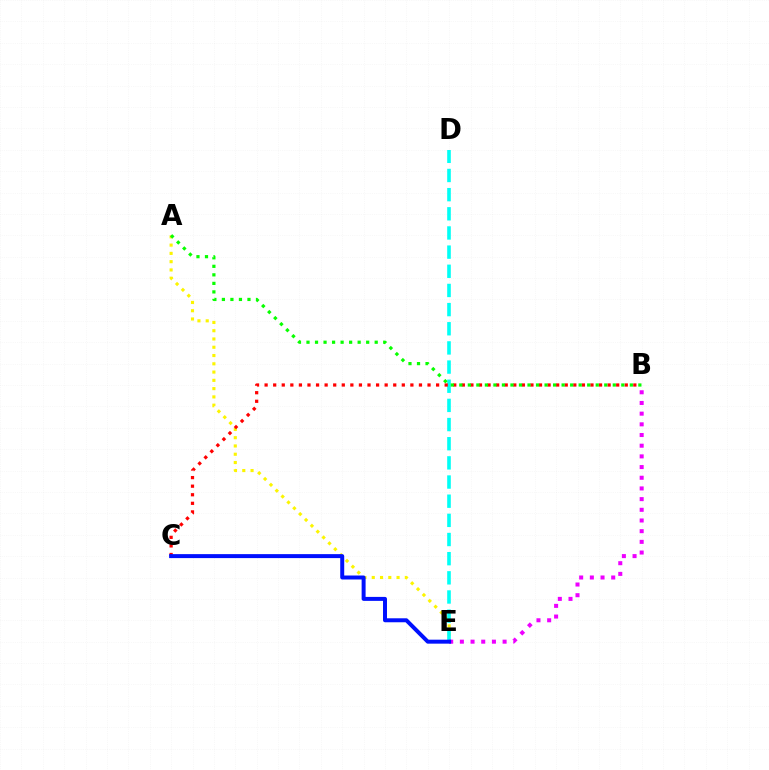{('A', 'E'): [{'color': '#fcf500', 'line_style': 'dotted', 'thickness': 2.25}], ('D', 'E'): [{'color': '#00fff6', 'line_style': 'dashed', 'thickness': 2.6}], ('B', 'C'): [{'color': '#ff0000', 'line_style': 'dotted', 'thickness': 2.33}], ('B', 'E'): [{'color': '#ee00ff', 'line_style': 'dotted', 'thickness': 2.9}], ('C', 'E'): [{'color': '#0010ff', 'line_style': 'solid', 'thickness': 2.86}], ('A', 'B'): [{'color': '#08ff00', 'line_style': 'dotted', 'thickness': 2.32}]}